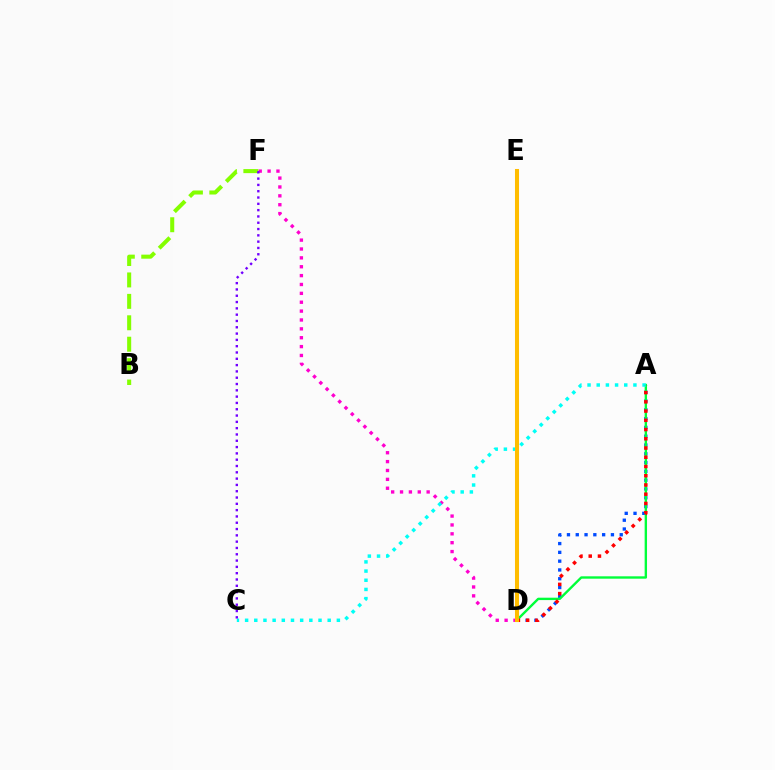{('B', 'F'): [{'color': '#84ff00', 'line_style': 'dashed', 'thickness': 2.91}], ('D', 'F'): [{'color': '#ff00cf', 'line_style': 'dotted', 'thickness': 2.41}], ('A', 'D'): [{'color': '#004bff', 'line_style': 'dotted', 'thickness': 2.39}, {'color': '#00ff39', 'line_style': 'solid', 'thickness': 1.71}, {'color': '#ff0000', 'line_style': 'dotted', 'thickness': 2.51}], ('A', 'C'): [{'color': '#00fff6', 'line_style': 'dotted', 'thickness': 2.49}], ('D', 'E'): [{'color': '#ffbd00', 'line_style': 'solid', 'thickness': 2.92}], ('C', 'F'): [{'color': '#7200ff', 'line_style': 'dotted', 'thickness': 1.71}]}